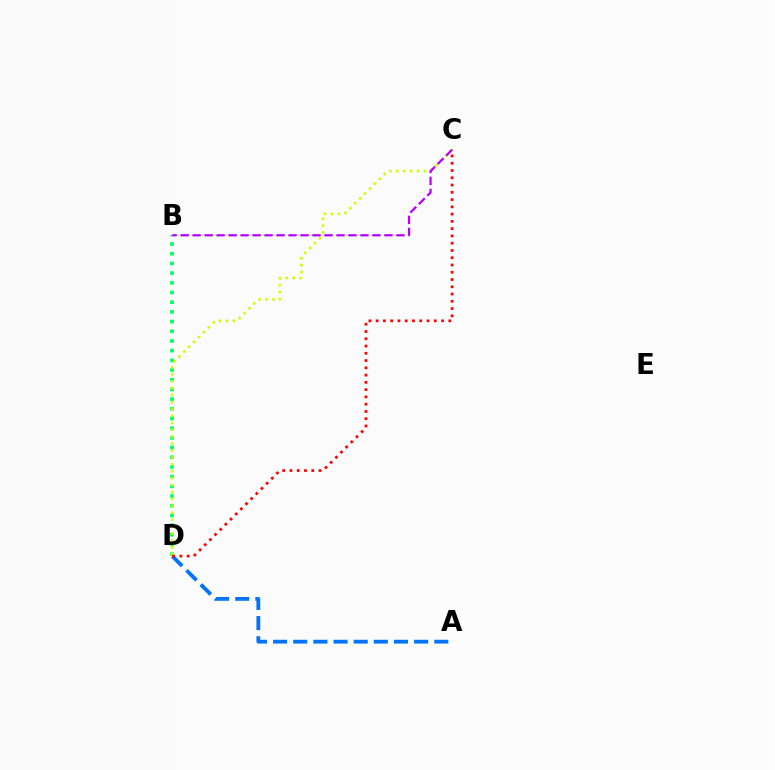{('A', 'D'): [{'color': '#0074ff', 'line_style': 'dashed', 'thickness': 2.74}], ('B', 'D'): [{'color': '#00ff5c', 'line_style': 'dotted', 'thickness': 2.63}], ('C', 'D'): [{'color': '#d1ff00', 'line_style': 'dotted', 'thickness': 1.88}, {'color': '#ff0000', 'line_style': 'dotted', 'thickness': 1.97}], ('B', 'C'): [{'color': '#b900ff', 'line_style': 'dashed', 'thickness': 1.63}]}